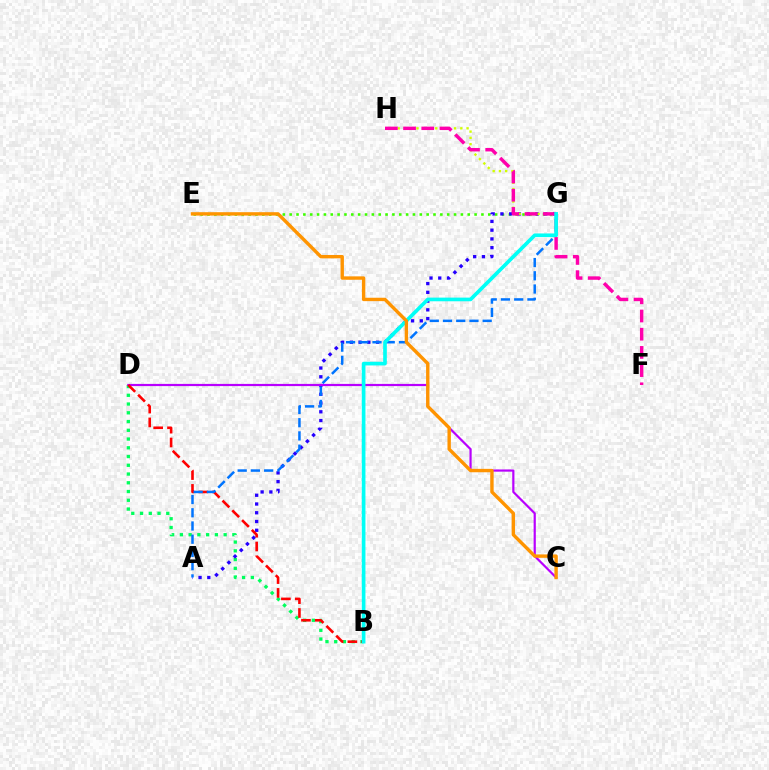{('B', 'D'): [{'color': '#00ff5c', 'line_style': 'dotted', 'thickness': 2.38}, {'color': '#ff0000', 'line_style': 'dashed', 'thickness': 1.88}], ('E', 'G'): [{'color': '#3dff00', 'line_style': 'dotted', 'thickness': 1.86}], ('A', 'G'): [{'color': '#2500ff', 'line_style': 'dotted', 'thickness': 2.38}, {'color': '#0074ff', 'line_style': 'dashed', 'thickness': 1.8}], ('C', 'D'): [{'color': '#b900ff', 'line_style': 'solid', 'thickness': 1.58}], ('G', 'H'): [{'color': '#d1ff00', 'line_style': 'dotted', 'thickness': 1.7}], ('F', 'H'): [{'color': '#ff00ac', 'line_style': 'dashed', 'thickness': 2.47}], ('B', 'G'): [{'color': '#00fff6', 'line_style': 'solid', 'thickness': 2.64}], ('C', 'E'): [{'color': '#ff9400', 'line_style': 'solid', 'thickness': 2.44}]}